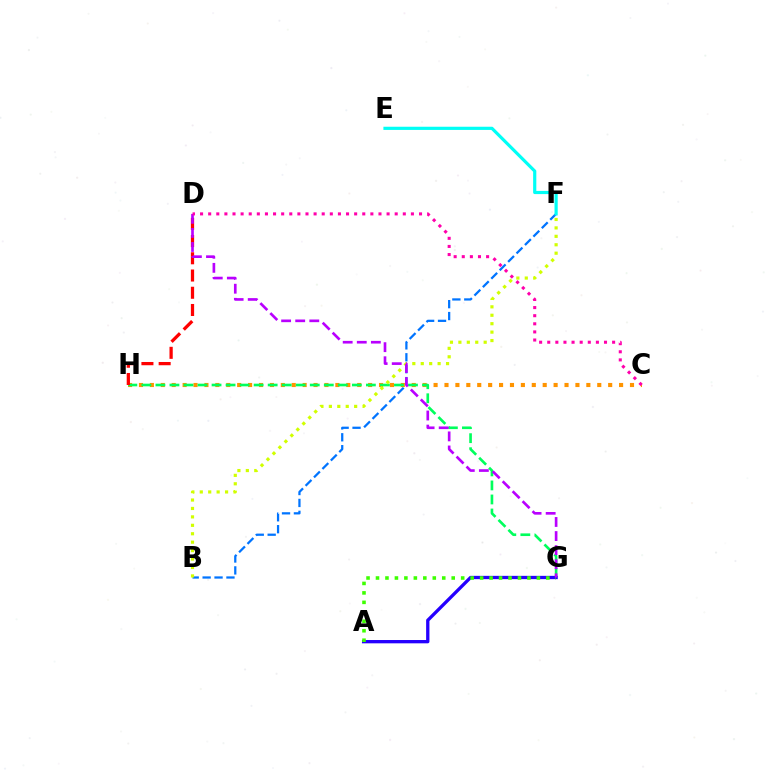{('B', 'F'): [{'color': '#0074ff', 'line_style': 'dashed', 'thickness': 1.62}, {'color': '#d1ff00', 'line_style': 'dotted', 'thickness': 2.29}], ('C', 'H'): [{'color': '#ff9400', 'line_style': 'dotted', 'thickness': 2.96}], ('G', 'H'): [{'color': '#00ff5c', 'line_style': 'dashed', 'thickness': 1.91}], ('A', 'G'): [{'color': '#2500ff', 'line_style': 'solid', 'thickness': 2.38}, {'color': '#3dff00', 'line_style': 'dotted', 'thickness': 2.57}], ('E', 'F'): [{'color': '#00fff6', 'line_style': 'solid', 'thickness': 2.29}], ('D', 'H'): [{'color': '#ff0000', 'line_style': 'dashed', 'thickness': 2.34}], ('D', 'G'): [{'color': '#b900ff', 'line_style': 'dashed', 'thickness': 1.91}], ('C', 'D'): [{'color': '#ff00ac', 'line_style': 'dotted', 'thickness': 2.2}]}